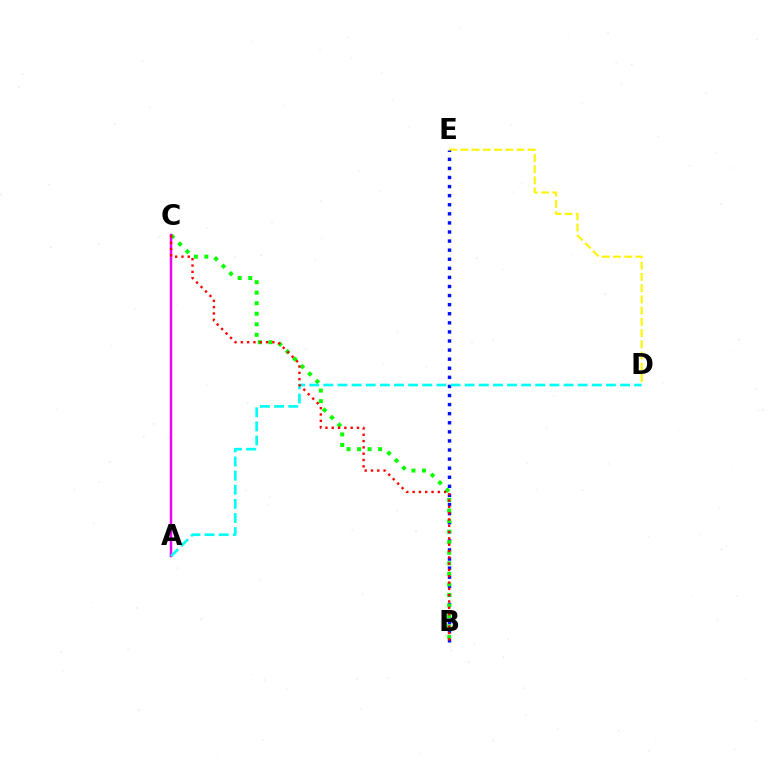{('D', 'E'): [{'color': '#fcf500', 'line_style': 'dashed', 'thickness': 1.53}], ('B', 'E'): [{'color': '#0010ff', 'line_style': 'dotted', 'thickness': 2.47}], ('B', 'C'): [{'color': '#08ff00', 'line_style': 'dotted', 'thickness': 2.86}, {'color': '#ff0000', 'line_style': 'dotted', 'thickness': 1.71}], ('A', 'C'): [{'color': '#ee00ff', 'line_style': 'solid', 'thickness': 1.8}], ('A', 'D'): [{'color': '#00fff6', 'line_style': 'dashed', 'thickness': 1.92}]}